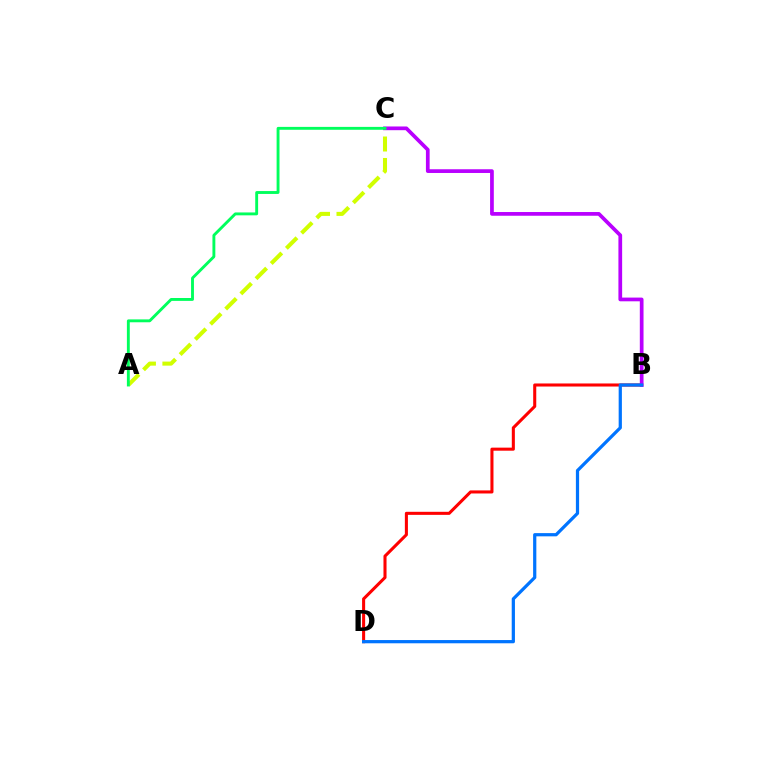{('A', 'C'): [{'color': '#d1ff00', 'line_style': 'dashed', 'thickness': 2.92}, {'color': '#00ff5c', 'line_style': 'solid', 'thickness': 2.08}], ('B', 'D'): [{'color': '#ff0000', 'line_style': 'solid', 'thickness': 2.2}, {'color': '#0074ff', 'line_style': 'solid', 'thickness': 2.32}], ('B', 'C'): [{'color': '#b900ff', 'line_style': 'solid', 'thickness': 2.68}]}